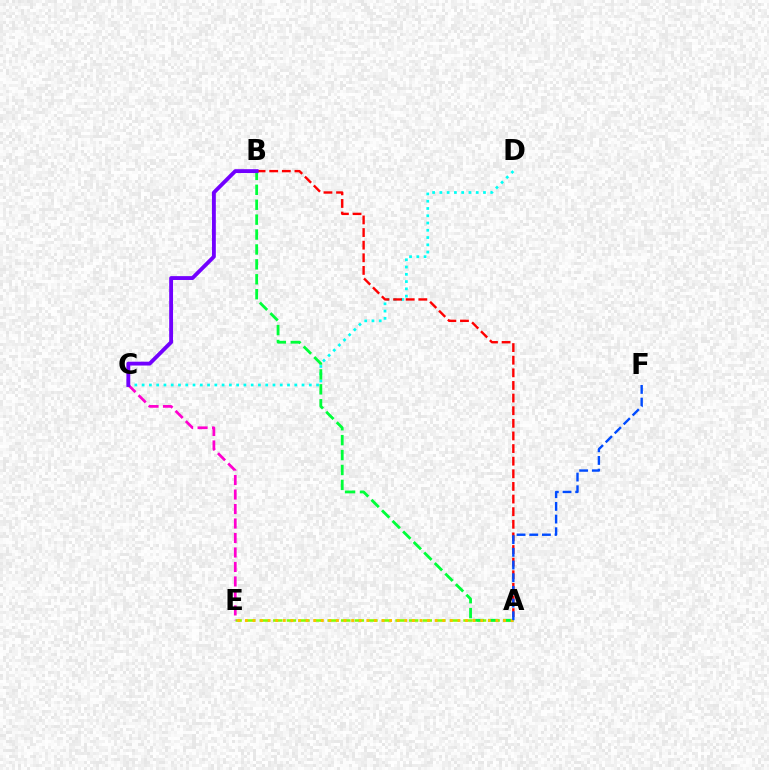{('A', 'E'): [{'color': '#84ff00', 'line_style': 'dashed', 'thickness': 1.85}, {'color': '#ffbd00', 'line_style': 'dotted', 'thickness': 2.06}], ('C', 'D'): [{'color': '#00fff6', 'line_style': 'dotted', 'thickness': 1.97}], ('C', 'E'): [{'color': '#ff00cf', 'line_style': 'dashed', 'thickness': 1.97}], ('A', 'B'): [{'color': '#ff0000', 'line_style': 'dashed', 'thickness': 1.71}, {'color': '#00ff39', 'line_style': 'dashed', 'thickness': 2.03}], ('B', 'C'): [{'color': '#7200ff', 'line_style': 'solid', 'thickness': 2.78}], ('A', 'F'): [{'color': '#004bff', 'line_style': 'dashed', 'thickness': 1.72}]}